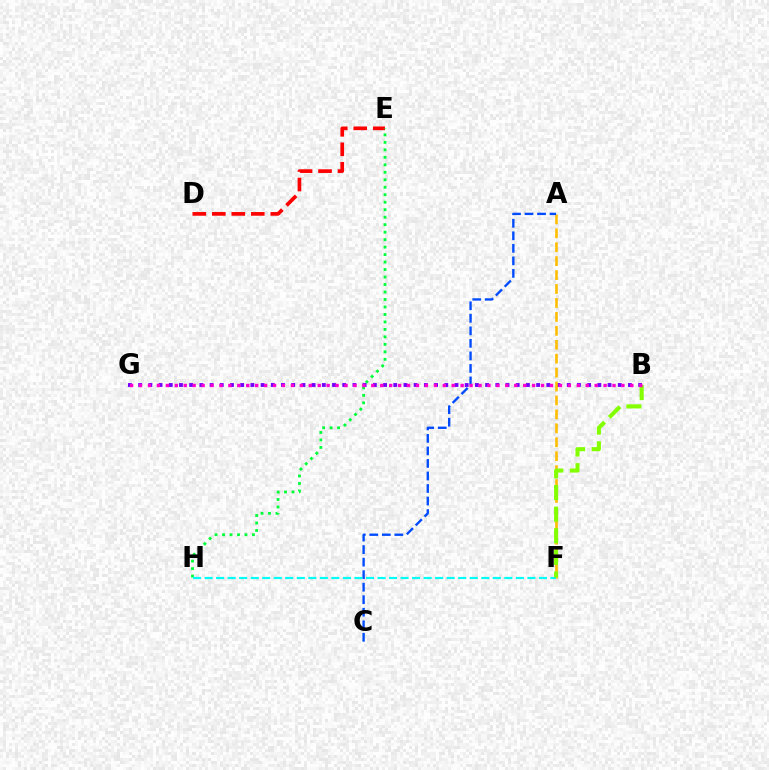{('D', 'E'): [{'color': '#ff0000', 'line_style': 'dashed', 'thickness': 2.65}], ('B', 'G'): [{'color': '#7200ff', 'line_style': 'dotted', 'thickness': 2.77}, {'color': '#ff00cf', 'line_style': 'dotted', 'thickness': 2.43}], ('A', 'F'): [{'color': '#ffbd00', 'line_style': 'dashed', 'thickness': 1.89}], ('A', 'C'): [{'color': '#004bff', 'line_style': 'dashed', 'thickness': 1.7}], ('E', 'H'): [{'color': '#00ff39', 'line_style': 'dotted', 'thickness': 2.03}], ('F', 'H'): [{'color': '#00fff6', 'line_style': 'dashed', 'thickness': 1.57}], ('B', 'F'): [{'color': '#84ff00', 'line_style': 'dashed', 'thickness': 2.94}]}